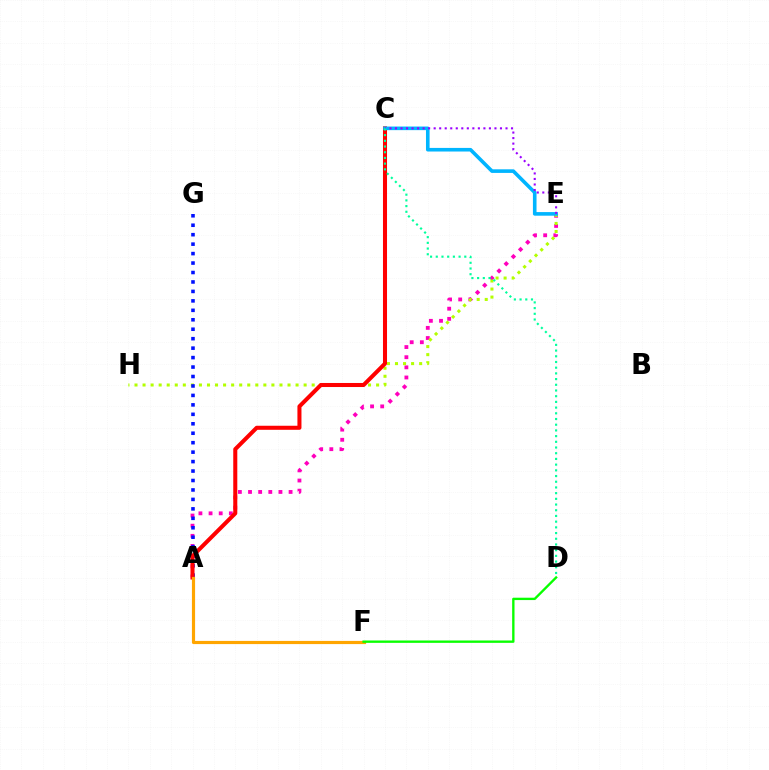{('A', 'E'): [{'color': '#ff00bd', 'line_style': 'dotted', 'thickness': 2.76}], ('E', 'H'): [{'color': '#b3ff00', 'line_style': 'dotted', 'thickness': 2.19}], ('A', 'G'): [{'color': '#0010ff', 'line_style': 'dotted', 'thickness': 2.57}], ('A', 'C'): [{'color': '#ff0000', 'line_style': 'solid', 'thickness': 2.91}], ('C', 'E'): [{'color': '#00b5ff', 'line_style': 'solid', 'thickness': 2.6}, {'color': '#9b00ff', 'line_style': 'dotted', 'thickness': 1.5}], ('C', 'D'): [{'color': '#00ff9d', 'line_style': 'dotted', 'thickness': 1.55}], ('A', 'F'): [{'color': '#ffa500', 'line_style': 'solid', 'thickness': 2.29}], ('D', 'F'): [{'color': '#08ff00', 'line_style': 'solid', 'thickness': 1.7}]}